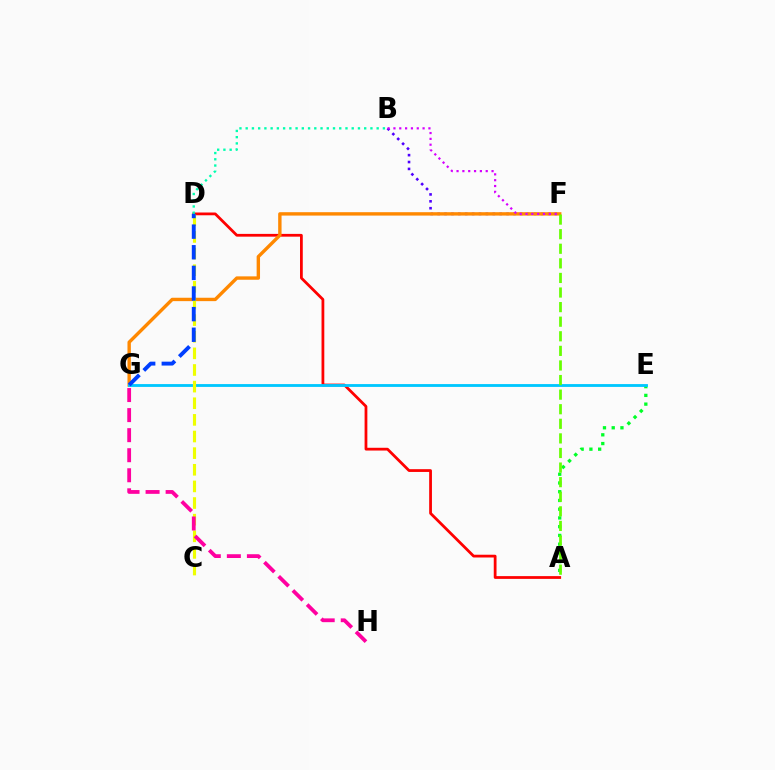{('A', 'D'): [{'color': '#ff0000', 'line_style': 'solid', 'thickness': 1.99}], ('A', 'E'): [{'color': '#00ff27', 'line_style': 'dotted', 'thickness': 2.37}], ('B', 'F'): [{'color': '#4f00ff', 'line_style': 'dotted', 'thickness': 1.87}, {'color': '#d600ff', 'line_style': 'dotted', 'thickness': 1.58}], ('F', 'G'): [{'color': '#ff8800', 'line_style': 'solid', 'thickness': 2.44}], ('E', 'G'): [{'color': '#00c7ff', 'line_style': 'solid', 'thickness': 2.04}], ('A', 'F'): [{'color': '#66ff00', 'line_style': 'dashed', 'thickness': 1.98}], ('C', 'D'): [{'color': '#eeff00', 'line_style': 'dashed', 'thickness': 2.26}], ('B', 'D'): [{'color': '#00ffaf', 'line_style': 'dotted', 'thickness': 1.69}], ('D', 'G'): [{'color': '#003fff', 'line_style': 'dashed', 'thickness': 2.8}], ('G', 'H'): [{'color': '#ff00a0', 'line_style': 'dashed', 'thickness': 2.72}]}